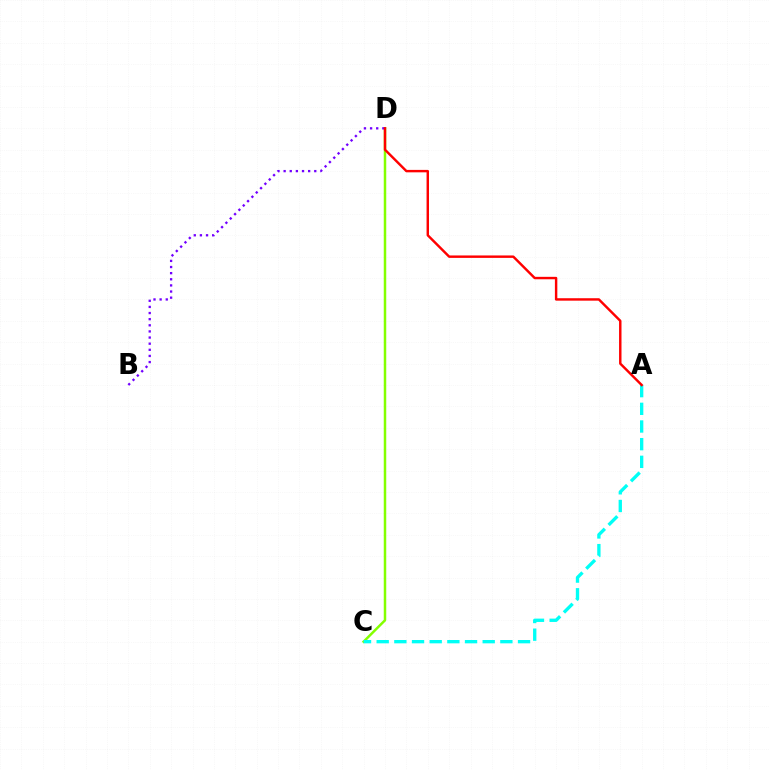{('C', 'D'): [{'color': '#84ff00', 'line_style': 'solid', 'thickness': 1.79}], ('B', 'D'): [{'color': '#7200ff', 'line_style': 'dotted', 'thickness': 1.66}], ('A', 'C'): [{'color': '#00fff6', 'line_style': 'dashed', 'thickness': 2.4}], ('A', 'D'): [{'color': '#ff0000', 'line_style': 'solid', 'thickness': 1.75}]}